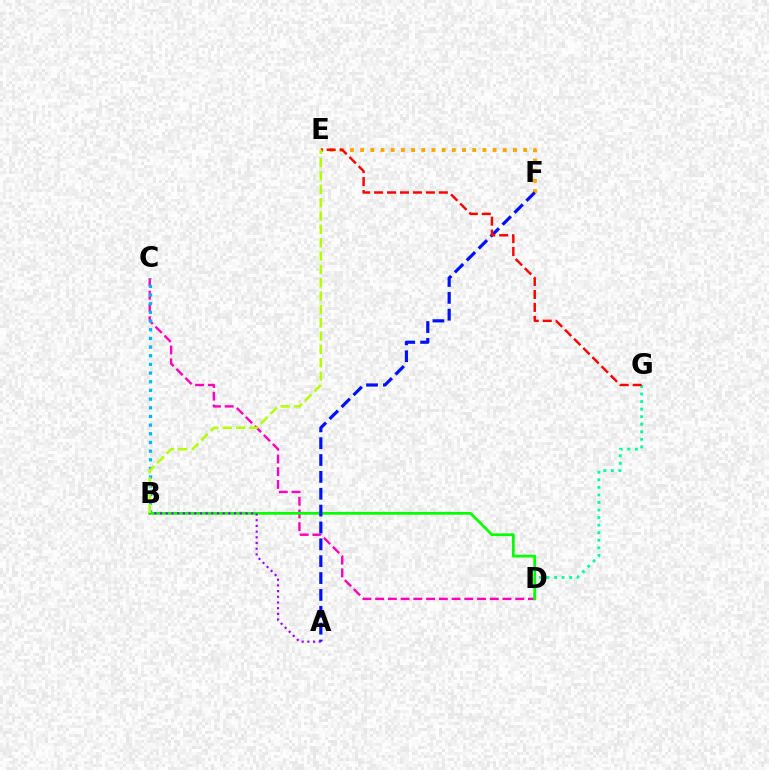{('E', 'F'): [{'color': '#ffa500', 'line_style': 'dotted', 'thickness': 2.77}], ('D', 'G'): [{'color': '#00ff9d', 'line_style': 'dotted', 'thickness': 2.05}], ('C', 'D'): [{'color': '#ff00bd', 'line_style': 'dashed', 'thickness': 1.73}], ('B', 'C'): [{'color': '#00b5ff', 'line_style': 'dotted', 'thickness': 2.36}], ('B', 'D'): [{'color': '#08ff00', 'line_style': 'solid', 'thickness': 1.98}], ('A', 'F'): [{'color': '#0010ff', 'line_style': 'dashed', 'thickness': 2.29}], ('A', 'B'): [{'color': '#9b00ff', 'line_style': 'dotted', 'thickness': 1.55}], ('E', 'G'): [{'color': '#ff0000', 'line_style': 'dashed', 'thickness': 1.76}], ('B', 'E'): [{'color': '#b3ff00', 'line_style': 'dashed', 'thickness': 1.81}]}